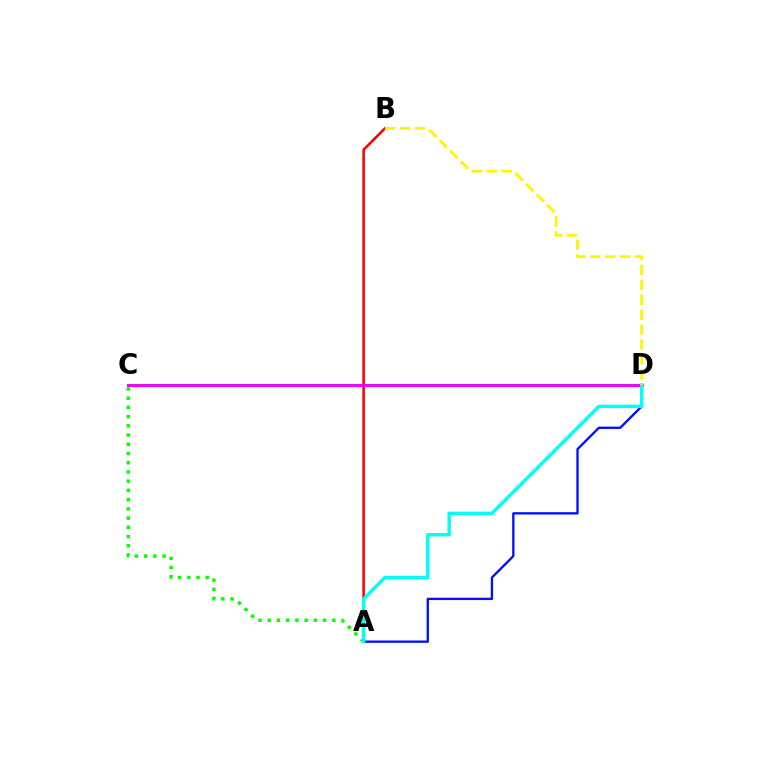{('A', 'B'): [{'color': '#ff0000', 'line_style': 'solid', 'thickness': 1.85}], ('C', 'D'): [{'color': '#ee00ff', 'line_style': 'solid', 'thickness': 2.12}], ('A', 'C'): [{'color': '#08ff00', 'line_style': 'dotted', 'thickness': 2.51}], ('A', 'D'): [{'color': '#0010ff', 'line_style': 'solid', 'thickness': 1.68}, {'color': '#00fff6', 'line_style': 'solid', 'thickness': 2.48}], ('B', 'D'): [{'color': '#fcf500', 'line_style': 'dashed', 'thickness': 2.03}]}